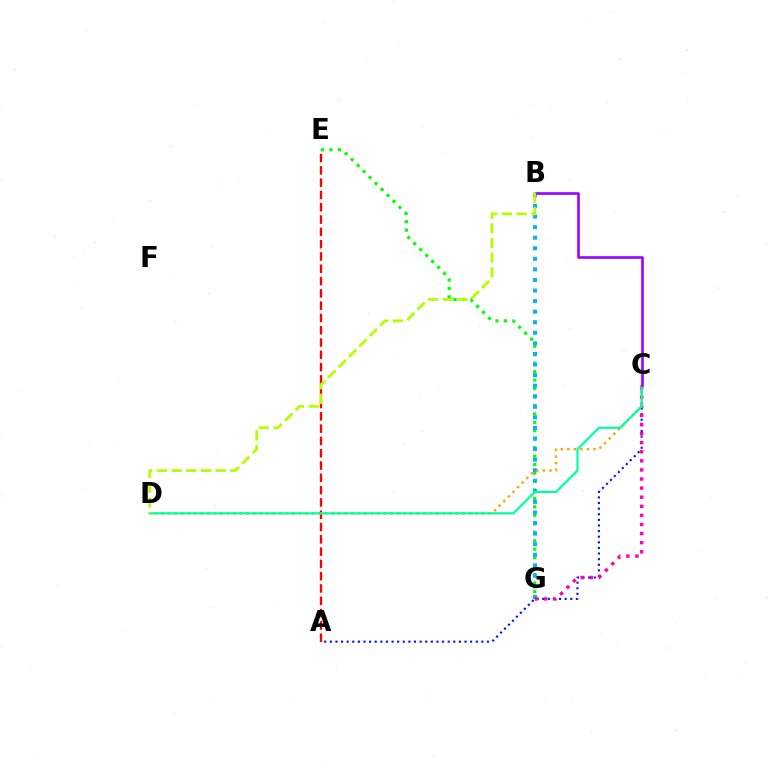{('E', 'G'): [{'color': '#08ff00', 'line_style': 'dotted', 'thickness': 2.3}], ('A', 'E'): [{'color': '#ff0000', 'line_style': 'dashed', 'thickness': 1.67}], ('A', 'C'): [{'color': '#0010ff', 'line_style': 'dotted', 'thickness': 1.52}], ('B', 'G'): [{'color': '#00b5ff', 'line_style': 'dotted', 'thickness': 2.87}], ('C', 'G'): [{'color': '#ff00bd', 'line_style': 'dotted', 'thickness': 2.47}], ('C', 'D'): [{'color': '#ffa500', 'line_style': 'dotted', 'thickness': 1.78}, {'color': '#00ff9d', 'line_style': 'solid', 'thickness': 1.57}], ('B', 'C'): [{'color': '#9b00ff', 'line_style': 'solid', 'thickness': 1.88}], ('B', 'D'): [{'color': '#b3ff00', 'line_style': 'dashed', 'thickness': 1.99}]}